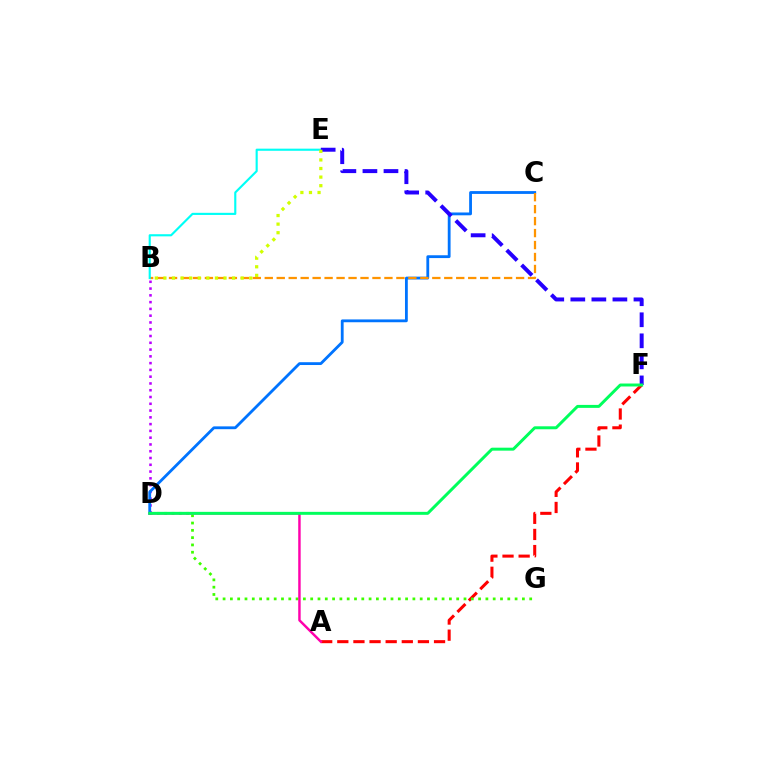{('A', 'F'): [{'color': '#ff0000', 'line_style': 'dashed', 'thickness': 2.19}], ('B', 'D'): [{'color': '#b900ff', 'line_style': 'dotted', 'thickness': 1.84}], ('C', 'D'): [{'color': '#0074ff', 'line_style': 'solid', 'thickness': 2.03}], ('B', 'C'): [{'color': '#ff9400', 'line_style': 'dashed', 'thickness': 1.63}], ('D', 'G'): [{'color': '#3dff00', 'line_style': 'dotted', 'thickness': 1.98}], ('B', 'E'): [{'color': '#00fff6', 'line_style': 'solid', 'thickness': 1.54}, {'color': '#d1ff00', 'line_style': 'dotted', 'thickness': 2.33}], ('A', 'D'): [{'color': '#ff00ac', 'line_style': 'solid', 'thickness': 1.76}], ('E', 'F'): [{'color': '#2500ff', 'line_style': 'dashed', 'thickness': 2.86}], ('D', 'F'): [{'color': '#00ff5c', 'line_style': 'solid', 'thickness': 2.13}]}